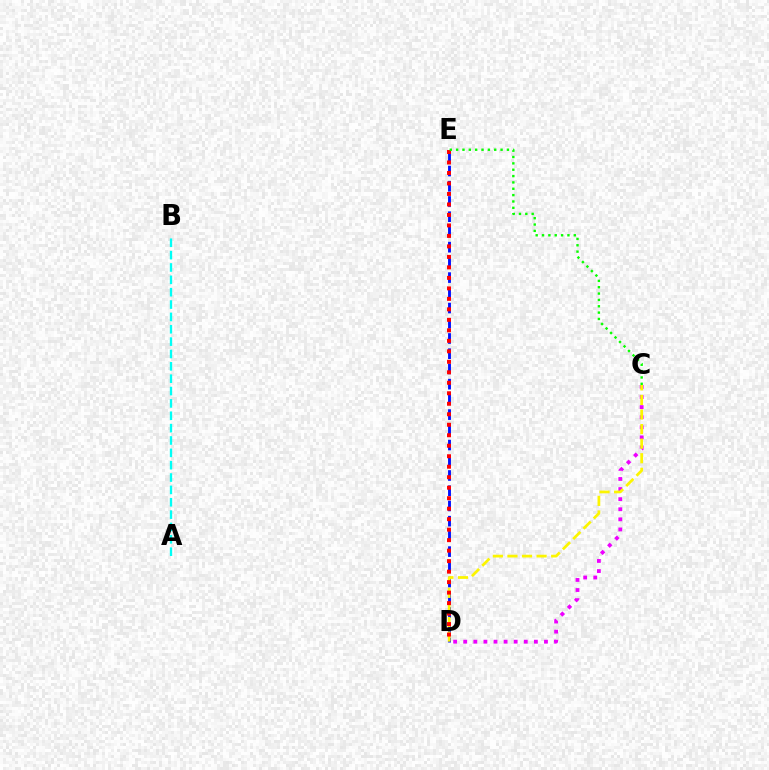{('C', 'D'): [{'color': '#ee00ff', 'line_style': 'dotted', 'thickness': 2.74}, {'color': '#fcf500', 'line_style': 'dashed', 'thickness': 1.98}], ('D', 'E'): [{'color': '#0010ff', 'line_style': 'dashed', 'thickness': 2.07}, {'color': '#ff0000', 'line_style': 'dotted', 'thickness': 2.85}], ('A', 'B'): [{'color': '#00fff6', 'line_style': 'dashed', 'thickness': 1.68}], ('C', 'E'): [{'color': '#08ff00', 'line_style': 'dotted', 'thickness': 1.73}]}